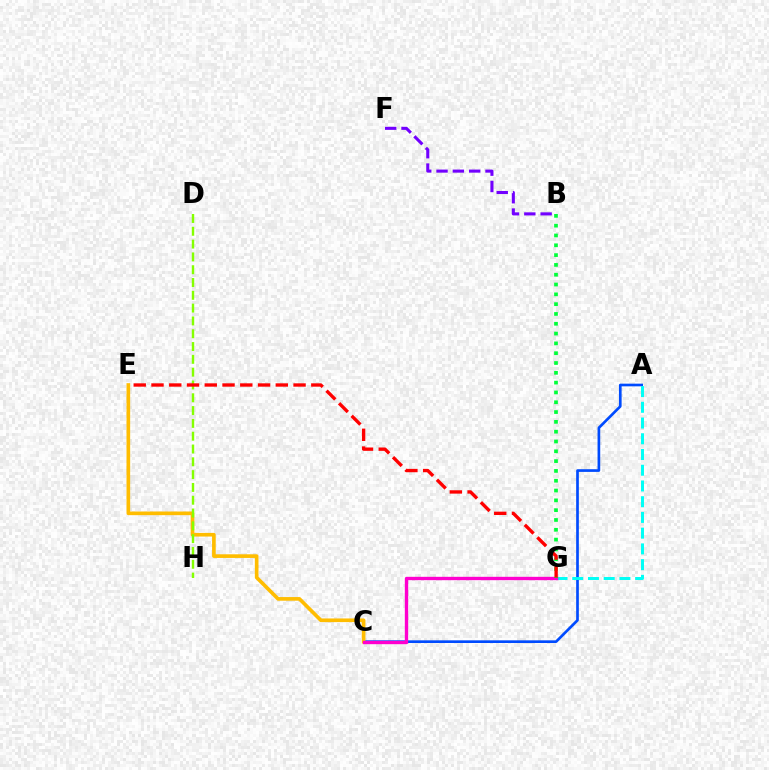{('A', 'C'): [{'color': '#004bff', 'line_style': 'solid', 'thickness': 1.93}], ('C', 'E'): [{'color': '#ffbd00', 'line_style': 'solid', 'thickness': 2.63}], ('A', 'G'): [{'color': '#00fff6', 'line_style': 'dashed', 'thickness': 2.14}], ('C', 'G'): [{'color': '#ff00cf', 'line_style': 'solid', 'thickness': 2.42}], ('D', 'H'): [{'color': '#84ff00', 'line_style': 'dashed', 'thickness': 1.74}], ('B', 'G'): [{'color': '#00ff39', 'line_style': 'dotted', 'thickness': 2.67}], ('B', 'F'): [{'color': '#7200ff', 'line_style': 'dashed', 'thickness': 2.22}], ('E', 'G'): [{'color': '#ff0000', 'line_style': 'dashed', 'thickness': 2.41}]}